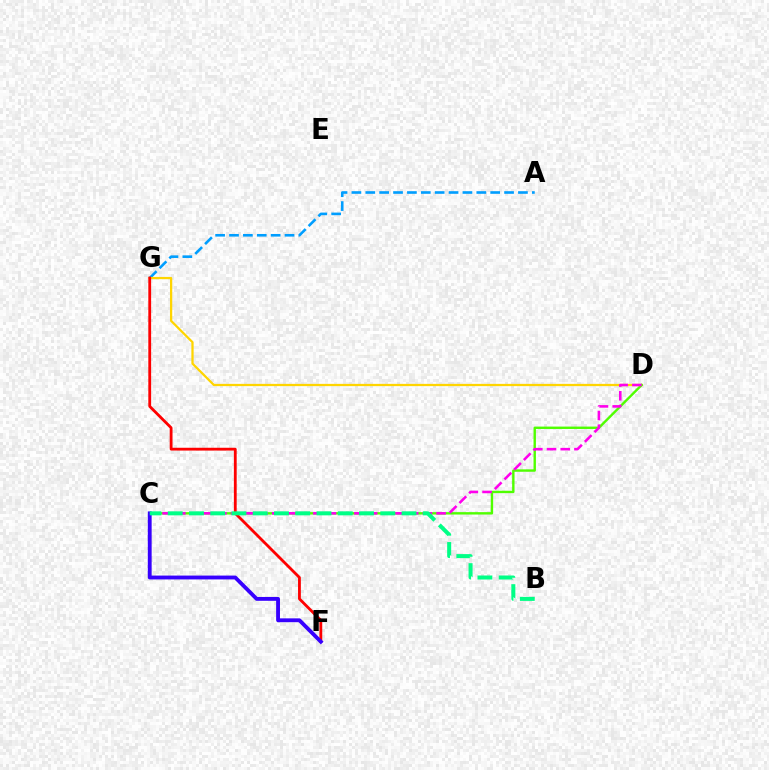{('A', 'G'): [{'color': '#009eff', 'line_style': 'dashed', 'thickness': 1.89}], ('D', 'G'): [{'color': '#ffd500', 'line_style': 'solid', 'thickness': 1.63}], ('C', 'D'): [{'color': '#4fff00', 'line_style': 'solid', 'thickness': 1.72}, {'color': '#ff00ed', 'line_style': 'dashed', 'thickness': 1.86}], ('F', 'G'): [{'color': '#ff0000', 'line_style': 'solid', 'thickness': 2.02}], ('C', 'F'): [{'color': '#3700ff', 'line_style': 'solid', 'thickness': 2.77}], ('B', 'C'): [{'color': '#00ff86', 'line_style': 'dashed', 'thickness': 2.89}]}